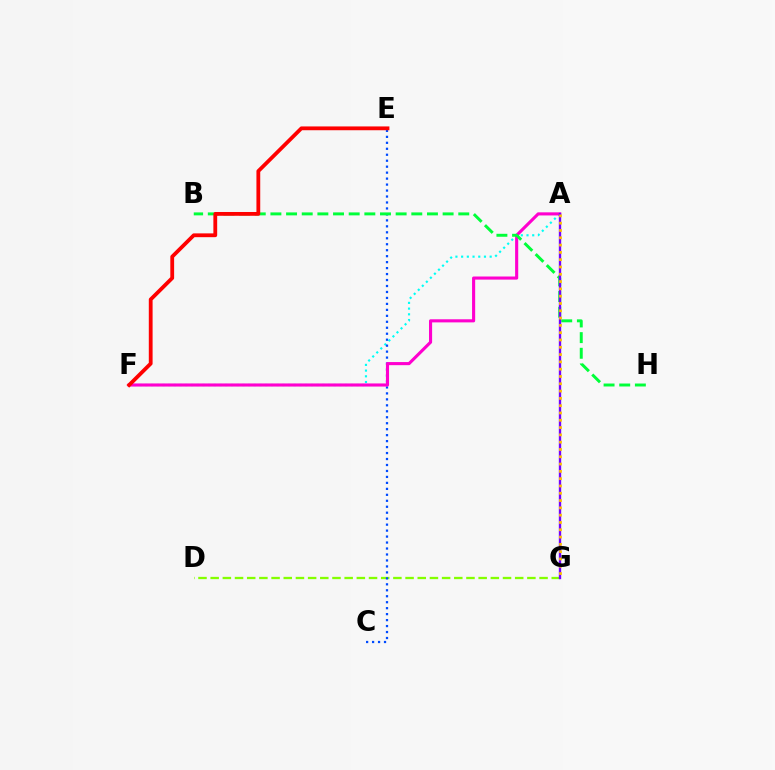{('A', 'F'): [{'color': '#00fff6', 'line_style': 'dotted', 'thickness': 1.55}, {'color': '#ff00cf', 'line_style': 'solid', 'thickness': 2.24}], ('D', 'G'): [{'color': '#84ff00', 'line_style': 'dashed', 'thickness': 1.65}], ('C', 'E'): [{'color': '#004bff', 'line_style': 'dotted', 'thickness': 1.62}], ('B', 'H'): [{'color': '#00ff39', 'line_style': 'dashed', 'thickness': 2.13}], ('E', 'F'): [{'color': '#ff0000', 'line_style': 'solid', 'thickness': 2.74}], ('A', 'G'): [{'color': '#7200ff', 'line_style': 'solid', 'thickness': 1.7}, {'color': '#ffbd00', 'line_style': 'dotted', 'thickness': 1.98}]}